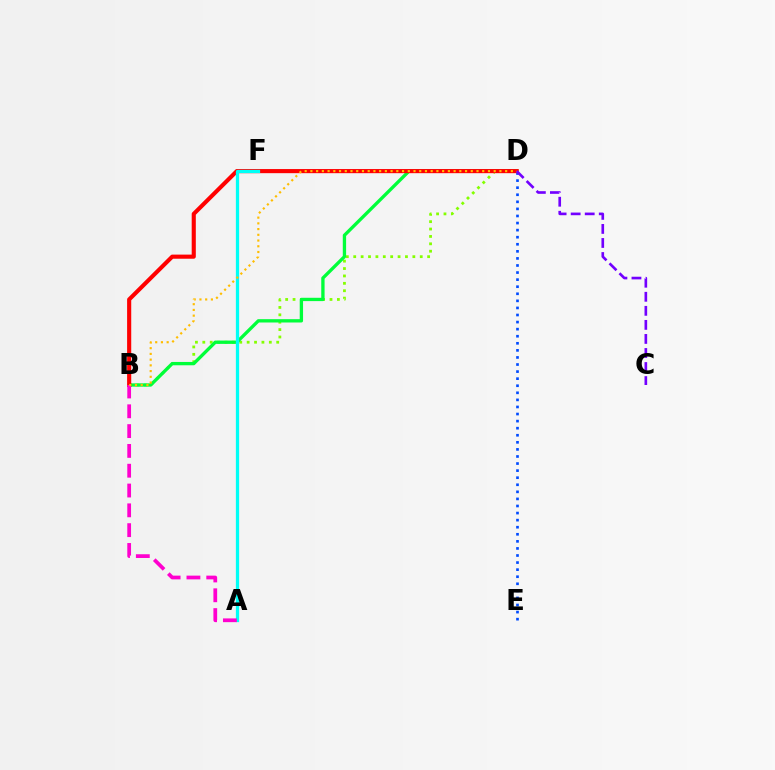{('B', 'D'): [{'color': '#84ff00', 'line_style': 'dotted', 'thickness': 2.01}, {'color': '#00ff39', 'line_style': 'solid', 'thickness': 2.39}, {'color': '#ff0000', 'line_style': 'solid', 'thickness': 2.97}, {'color': '#ffbd00', 'line_style': 'dotted', 'thickness': 1.56}], ('D', 'E'): [{'color': '#004bff', 'line_style': 'dotted', 'thickness': 1.92}], ('C', 'D'): [{'color': '#7200ff', 'line_style': 'dashed', 'thickness': 1.91}], ('A', 'F'): [{'color': '#00fff6', 'line_style': 'solid', 'thickness': 2.35}], ('A', 'B'): [{'color': '#ff00cf', 'line_style': 'dashed', 'thickness': 2.69}]}